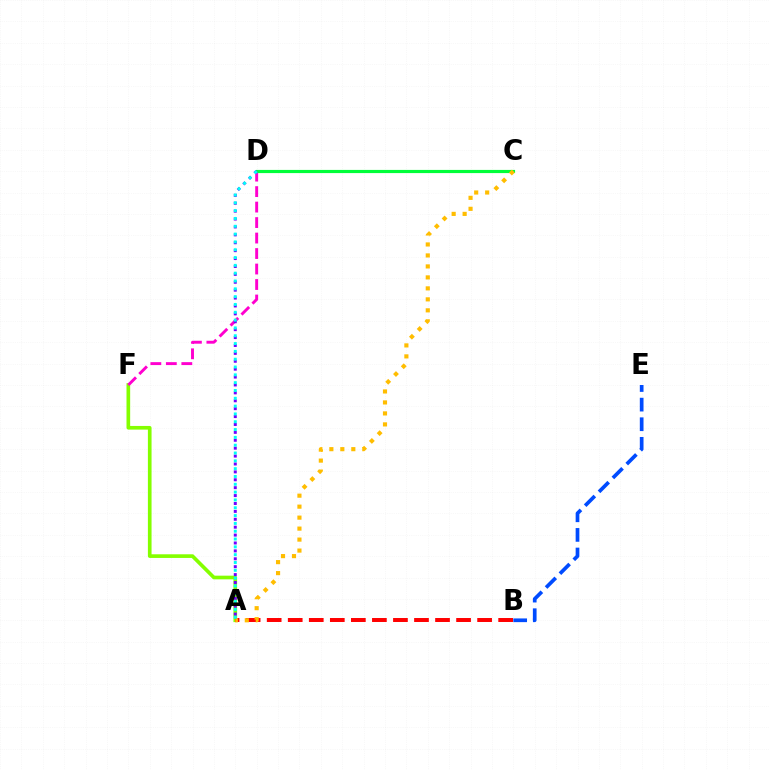{('A', 'F'): [{'color': '#84ff00', 'line_style': 'solid', 'thickness': 2.64}], ('D', 'F'): [{'color': '#ff00cf', 'line_style': 'dashed', 'thickness': 2.1}], ('C', 'D'): [{'color': '#00ff39', 'line_style': 'solid', 'thickness': 2.28}], ('A', 'B'): [{'color': '#ff0000', 'line_style': 'dashed', 'thickness': 2.86}], ('A', 'D'): [{'color': '#7200ff', 'line_style': 'dotted', 'thickness': 2.15}, {'color': '#00fff6', 'line_style': 'dotted', 'thickness': 2.12}], ('A', 'C'): [{'color': '#ffbd00', 'line_style': 'dotted', 'thickness': 2.98}], ('B', 'E'): [{'color': '#004bff', 'line_style': 'dashed', 'thickness': 2.66}]}